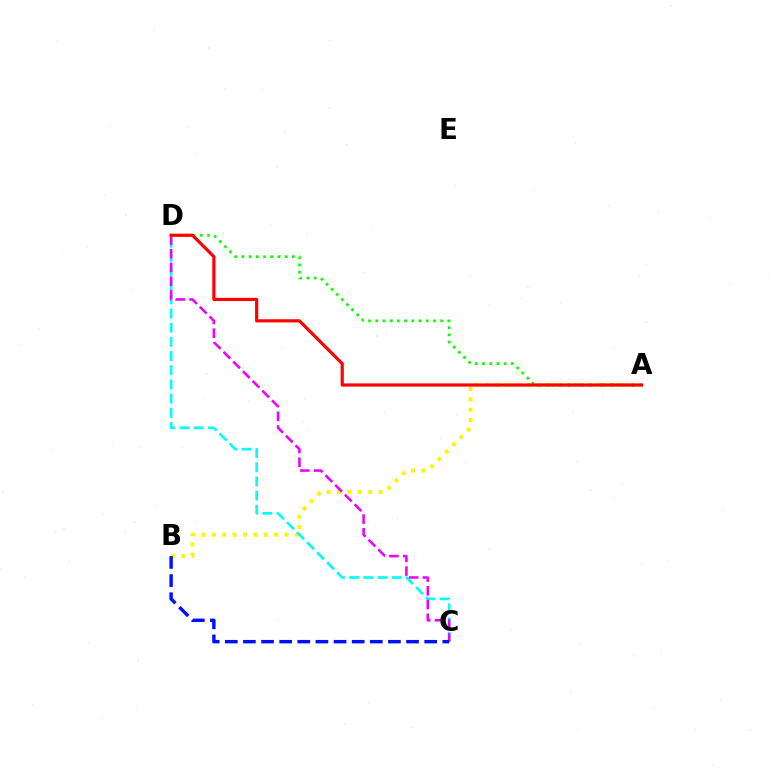{('A', 'B'): [{'color': '#fcf500', 'line_style': 'dotted', 'thickness': 2.82}], ('C', 'D'): [{'color': '#00fff6', 'line_style': 'dashed', 'thickness': 1.93}, {'color': '#ee00ff', 'line_style': 'dashed', 'thickness': 1.86}], ('B', 'C'): [{'color': '#0010ff', 'line_style': 'dashed', 'thickness': 2.46}], ('A', 'D'): [{'color': '#08ff00', 'line_style': 'dotted', 'thickness': 1.96}, {'color': '#ff0000', 'line_style': 'solid', 'thickness': 2.28}]}